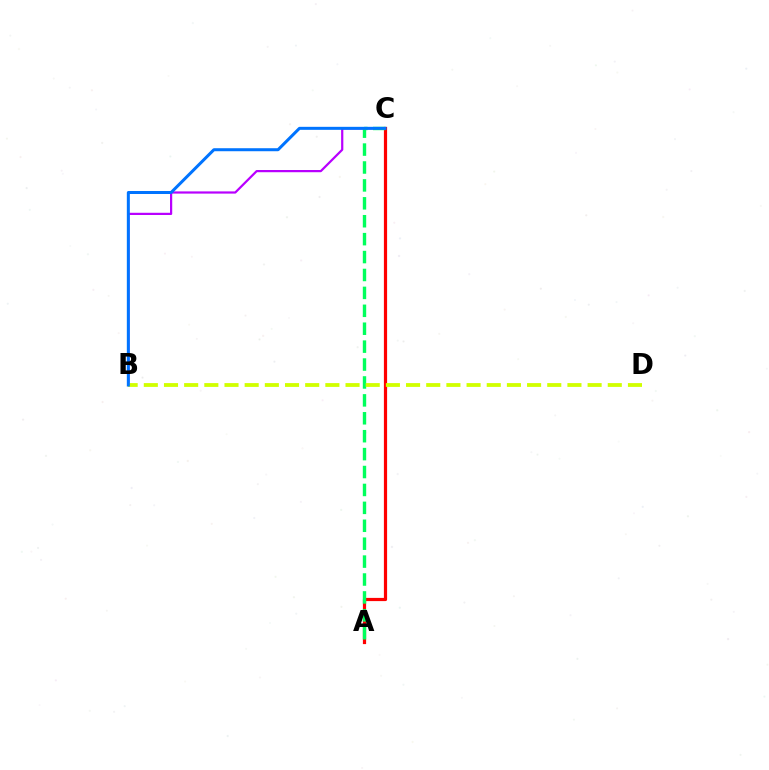{('B', 'C'): [{'color': '#b900ff', 'line_style': 'solid', 'thickness': 1.59}, {'color': '#0074ff', 'line_style': 'solid', 'thickness': 2.17}], ('A', 'C'): [{'color': '#ff0000', 'line_style': 'solid', 'thickness': 2.31}, {'color': '#00ff5c', 'line_style': 'dashed', 'thickness': 2.43}], ('B', 'D'): [{'color': '#d1ff00', 'line_style': 'dashed', 'thickness': 2.74}]}